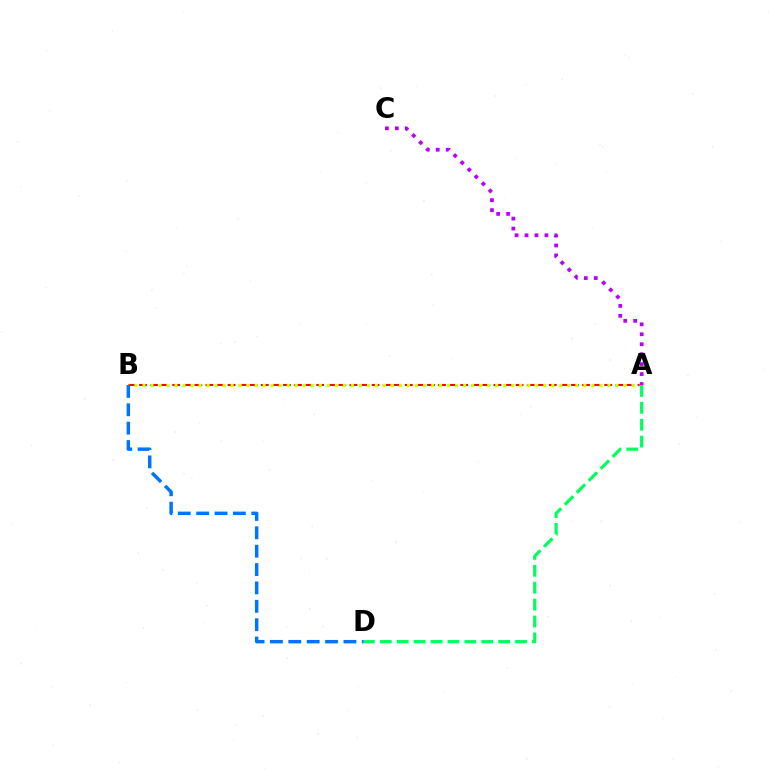{('A', 'B'): [{'color': '#ff0000', 'line_style': 'dashed', 'thickness': 1.5}, {'color': '#d1ff00', 'line_style': 'dotted', 'thickness': 2.18}], ('A', 'D'): [{'color': '#00ff5c', 'line_style': 'dashed', 'thickness': 2.3}], ('A', 'C'): [{'color': '#b900ff', 'line_style': 'dotted', 'thickness': 2.7}], ('B', 'D'): [{'color': '#0074ff', 'line_style': 'dashed', 'thickness': 2.5}]}